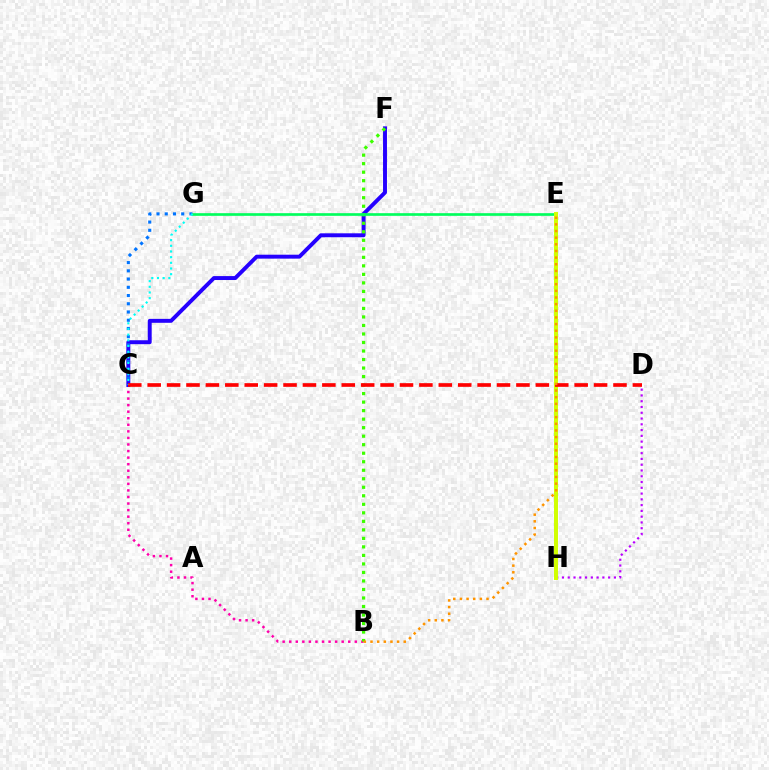{('B', 'C'): [{'color': '#ff00ac', 'line_style': 'dotted', 'thickness': 1.78}], ('C', 'F'): [{'color': '#2500ff', 'line_style': 'solid', 'thickness': 2.83}], ('D', 'H'): [{'color': '#b900ff', 'line_style': 'dotted', 'thickness': 1.57}], ('C', 'G'): [{'color': '#0074ff', 'line_style': 'dotted', 'thickness': 2.24}, {'color': '#00fff6', 'line_style': 'dotted', 'thickness': 1.54}], ('B', 'F'): [{'color': '#3dff00', 'line_style': 'dotted', 'thickness': 2.31}], ('E', 'G'): [{'color': '#00ff5c', 'line_style': 'solid', 'thickness': 1.92}], ('E', 'H'): [{'color': '#d1ff00', 'line_style': 'solid', 'thickness': 2.85}], ('C', 'D'): [{'color': '#ff0000', 'line_style': 'dashed', 'thickness': 2.64}], ('B', 'E'): [{'color': '#ff9400', 'line_style': 'dotted', 'thickness': 1.81}]}